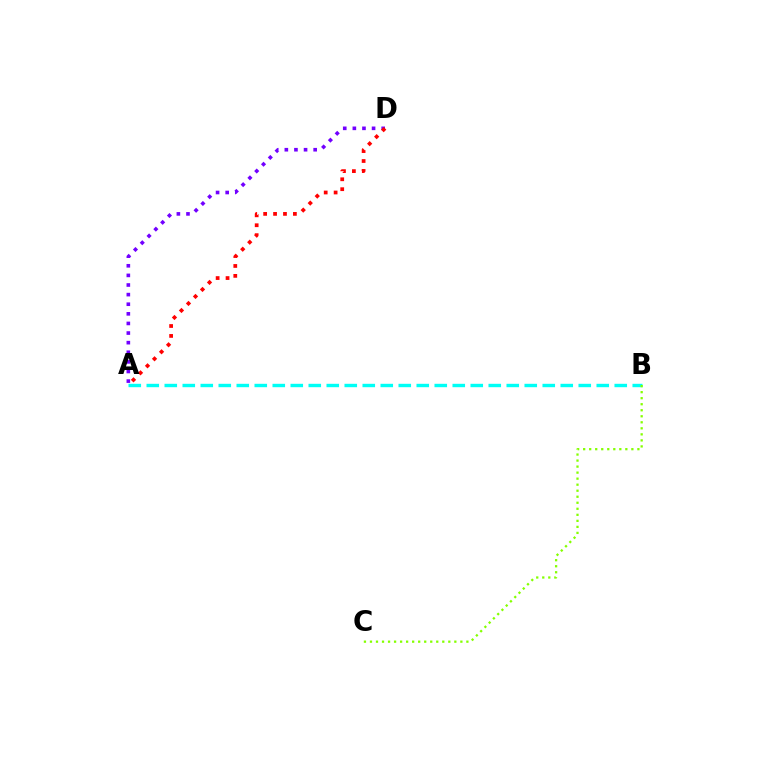{('A', 'B'): [{'color': '#00fff6', 'line_style': 'dashed', 'thickness': 2.45}], ('B', 'C'): [{'color': '#84ff00', 'line_style': 'dotted', 'thickness': 1.64}], ('A', 'D'): [{'color': '#7200ff', 'line_style': 'dotted', 'thickness': 2.61}, {'color': '#ff0000', 'line_style': 'dotted', 'thickness': 2.69}]}